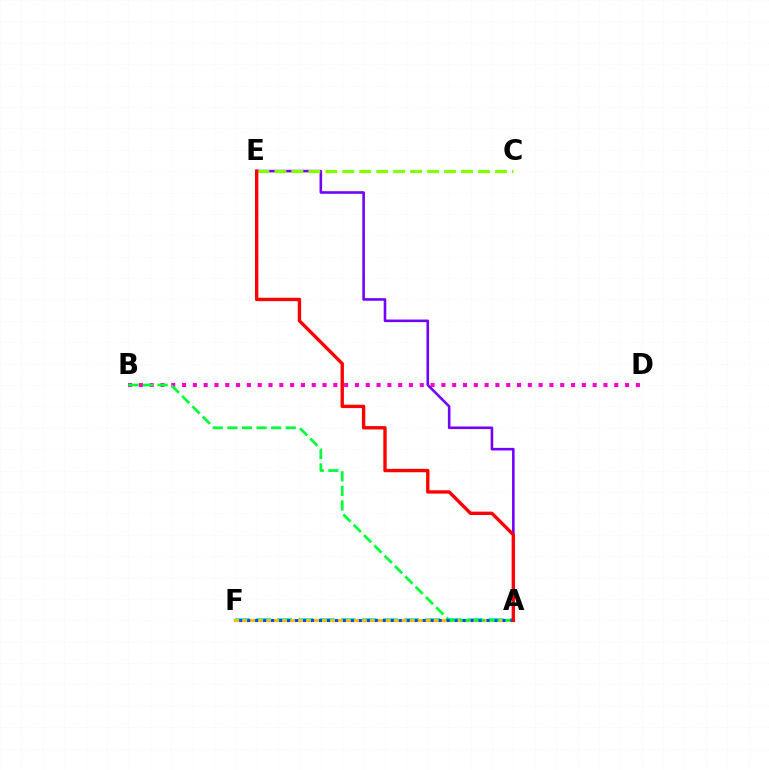{('B', 'D'): [{'color': '#ff00cf', 'line_style': 'dotted', 'thickness': 2.94}], ('A', 'F'): [{'color': '#00fff6', 'line_style': 'dashed', 'thickness': 2.87}, {'color': '#ffbd00', 'line_style': 'solid', 'thickness': 2.28}, {'color': '#004bff', 'line_style': 'dotted', 'thickness': 2.17}], ('A', 'B'): [{'color': '#00ff39', 'line_style': 'dashed', 'thickness': 1.98}], ('A', 'E'): [{'color': '#7200ff', 'line_style': 'solid', 'thickness': 1.87}, {'color': '#ff0000', 'line_style': 'solid', 'thickness': 2.43}], ('C', 'E'): [{'color': '#84ff00', 'line_style': 'dashed', 'thickness': 2.31}]}